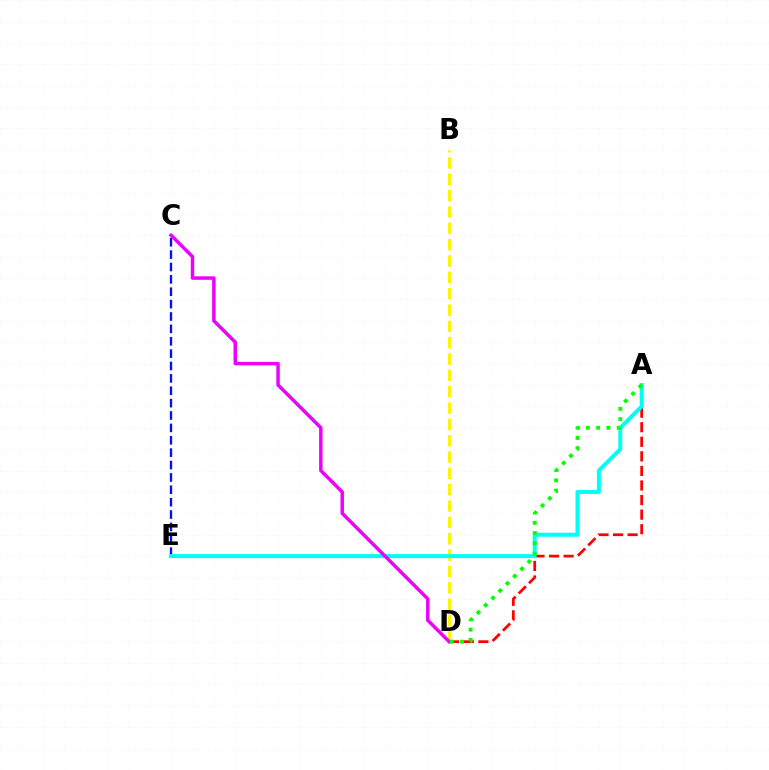{('B', 'D'): [{'color': '#fcf500', 'line_style': 'dashed', 'thickness': 2.22}], ('A', 'D'): [{'color': '#ff0000', 'line_style': 'dashed', 'thickness': 1.98}, {'color': '#08ff00', 'line_style': 'dotted', 'thickness': 2.79}], ('C', 'E'): [{'color': '#0010ff', 'line_style': 'dashed', 'thickness': 1.68}], ('A', 'E'): [{'color': '#00fff6', 'line_style': 'solid', 'thickness': 2.88}], ('C', 'D'): [{'color': '#ee00ff', 'line_style': 'solid', 'thickness': 2.49}]}